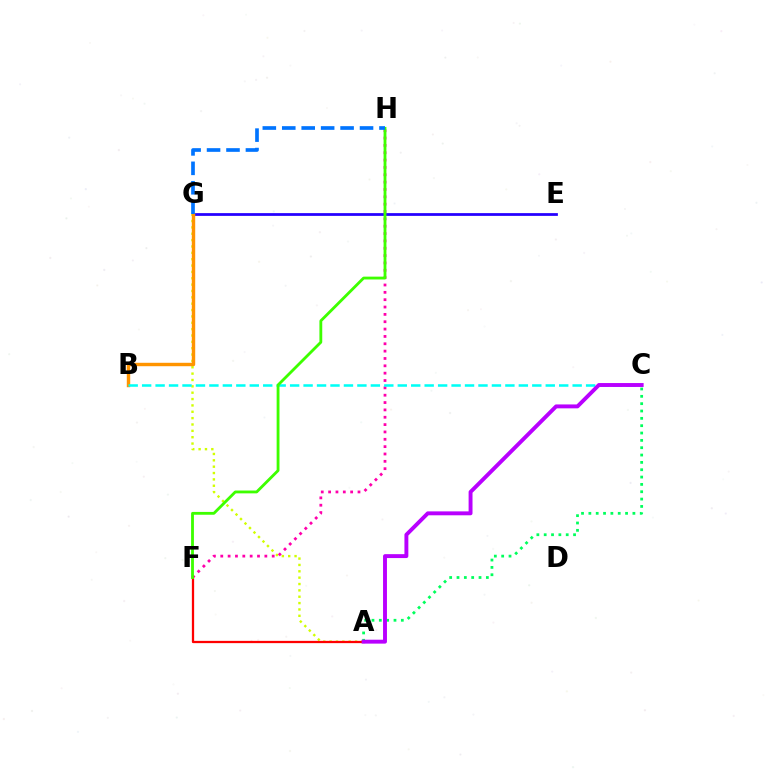{('E', 'G'): [{'color': '#2500ff', 'line_style': 'solid', 'thickness': 1.99}], ('A', 'G'): [{'color': '#d1ff00', 'line_style': 'dotted', 'thickness': 1.73}], ('B', 'G'): [{'color': '#ff9400', 'line_style': 'solid', 'thickness': 2.46}], ('A', 'C'): [{'color': '#00ff5c', 'line_style': 'dotted', 'thickness': 1.99}, {'color': '#b900ff', 'line_style': 'solid', 'thickness': 2.82}], ('F', 'H'): [{'color': '#ff00ac', 'line_style': 'dotted', 'thickness': 2.0}, {'color': '#3dff00', 'line_style': 'solid', 'thickness': 2.04}], ('B', 'C'): [{'color': '#00fff6', 'line_style': 'dashed', 'thickness': 1.83}], ('A', 'F'): [{'color': '#ff0000', 'line_style': 'solid', 'thickness': 1.63}], ('G', 'H'): [{'color': '#0074ff', 'line_style': 'dashed', 'thickness': 2.64}]}